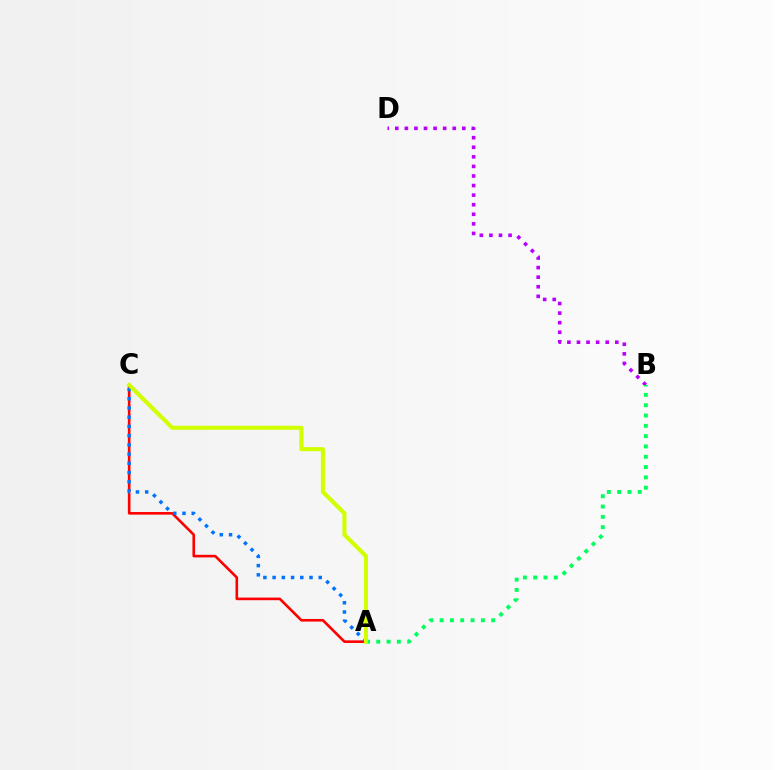{('B', 'D'): [{'color': '#b900ff', 'line_style': 'dotted', 'thickness': 2.6}], ('A', 'C'): [{'color': '#ff0000', 'line_style': 'solid', 'thickness': 1.88}, {'color': '#0074ff', 'line_style': 'dotted', 'thickness': 2.51}, {'color': '#d1ff00', 'line_style': 'solid', 'thickness': 2.94}], ('A', 'B'): [{'color': '#00ff5c', 'line_style': 'dotted', 'thickness': 2.8}]}